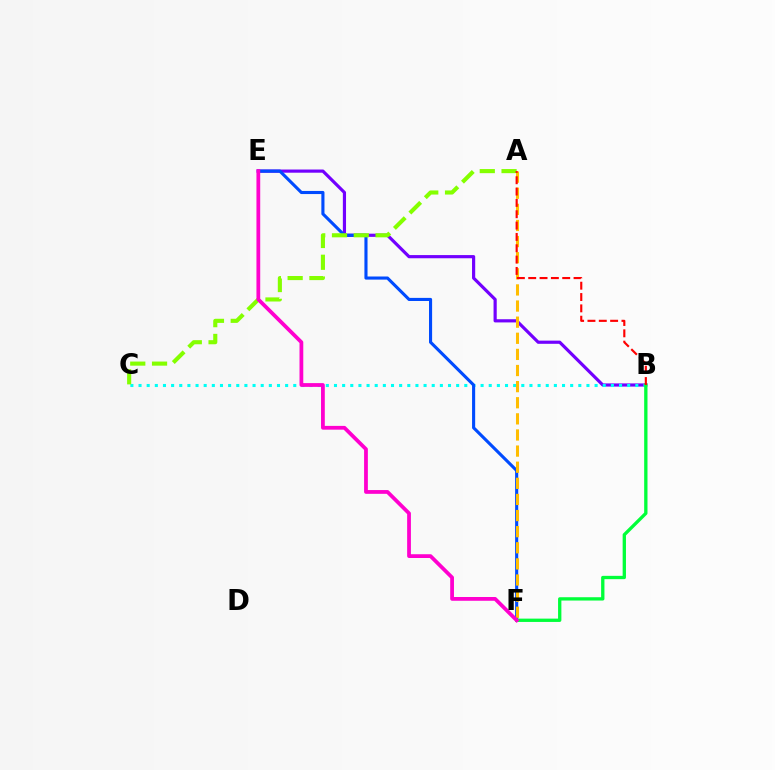{('B', 'E'): [{'color': '#7200ff', 'line_style': 'solid', 'thickness': 2.29}], ('B', 'C'): [{'color': '#00fff6', 'line_style': 'dotted', 'thickness': 2.21}], ('E', 'F'): [{'color': '#004bff', 'line_style': 'solid', 'thickness': 2.24}, {'color': '#ff00cf', 'line_style': 'solid', 'thickness': 2.71}], ('A', 'F'): [{'color': '#ffbd00', 'line_style': 'dashed', 'thickness': 2.19}], ('B', 'F'): [{'color': '#00ff39', 'line_style': 'solid', 'thickness': 2.39}], ('A', 'C'): [{'color': '#84ff00', 'line_style': 'dashed', 'thickness': 2.96}], ('A', 'B'): [{'color': '#ff0000', 'line_style': 'dashed', 'thickness': 1.54}]}